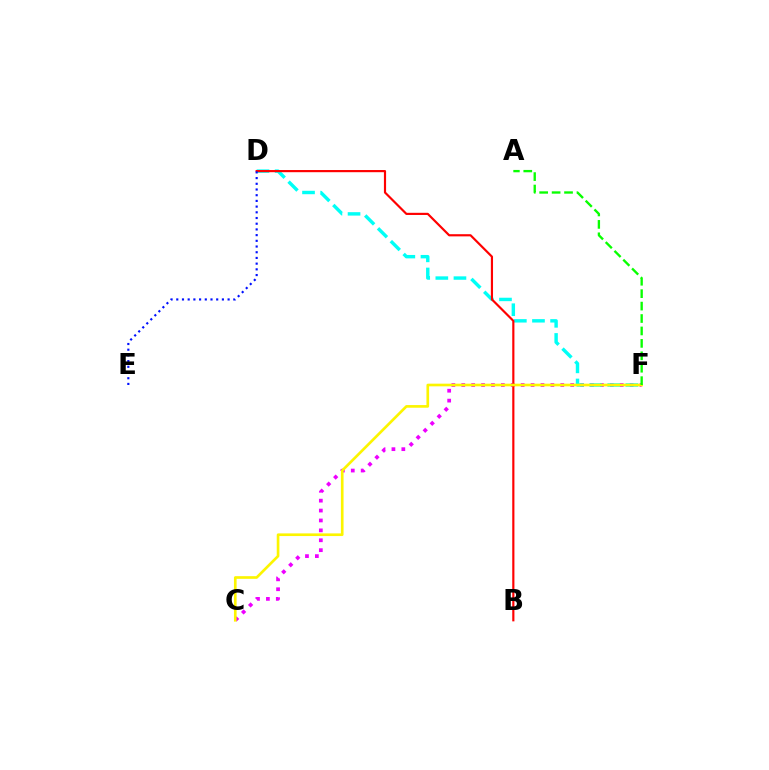{('C', 'F'): [{'color': '#ee00ff', 'line_style': 'dotted', 'thickness': 2.69}, {'color': '#fcf500', 'line_style': 'solid', 'thickness': 1.91}], ('D', 'F'): [{'color': '#00fff6', 'line_style': 'dashed', 'thickness': 2.46}], ('B', 'D'): [{'color': '#ff0000', 'line_style': 'solid', 'thickness': 1.56}], ('D', 'E'): [{'color': '#0010ff', 'line_style': 'dotted', 'thickness': 1.55}], ('A', 'F'): [{'color': '#08ff00', 'line_style': 'dashed', 'thickness': 1.69}]}